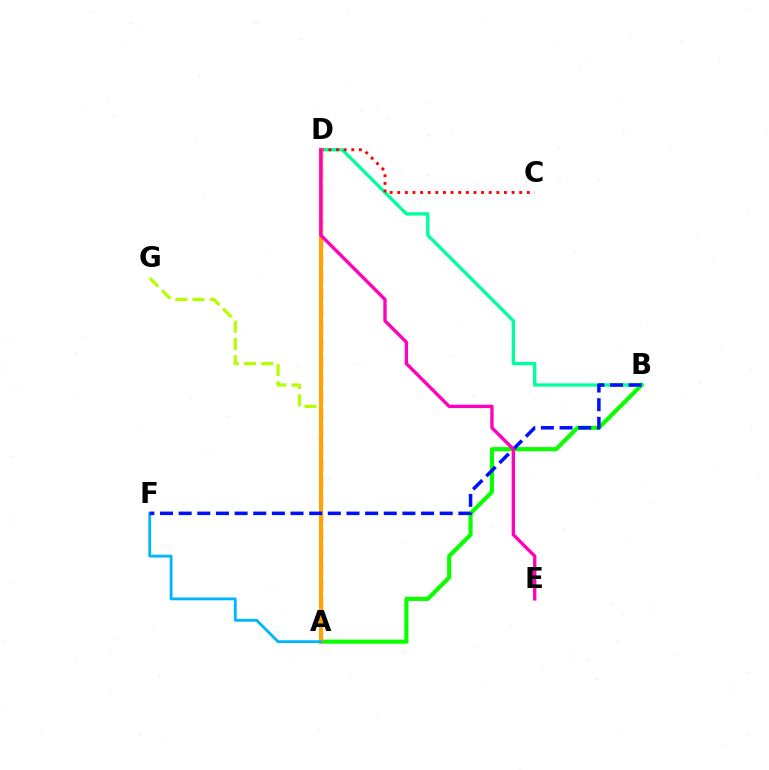{('A', 'G'): [{'color': '#b3ff00', 'line_style': 'dashed', 'thickness': 2.34}], ('A', 'B'): [{'color': '#08ff00', 'line_style': 'solid', 'thickness': 2.96}], ('B', 'D'): [{'color': '#00ff9d', 'line_style': 'solid', 'thickness': 2.4}], ('C', 'D'): [{'color': '#ff0000', 'line_style': 'dotted', 'thickness': 2.07}], ('A', 'D'): [{'color': '#9b00ff', 'line_style': 'dashed', 'thickness': 2.33}, {'color': '#ffa500', 'line_style': 'solid', 'thickness': 2.98}], ('A', 'F'): [{'color': '#00b5ff', 'line_style': 'solid', 'thickness': 2.04}], ('B', 'F'): [{'color': '#0010ff', 'line_style': 'dashed', 'thickness': 2.53}], ('D', 'E'): [{'color': '#ff00bd', 'line_style': 'solid', 'thickness': 2.41}]}